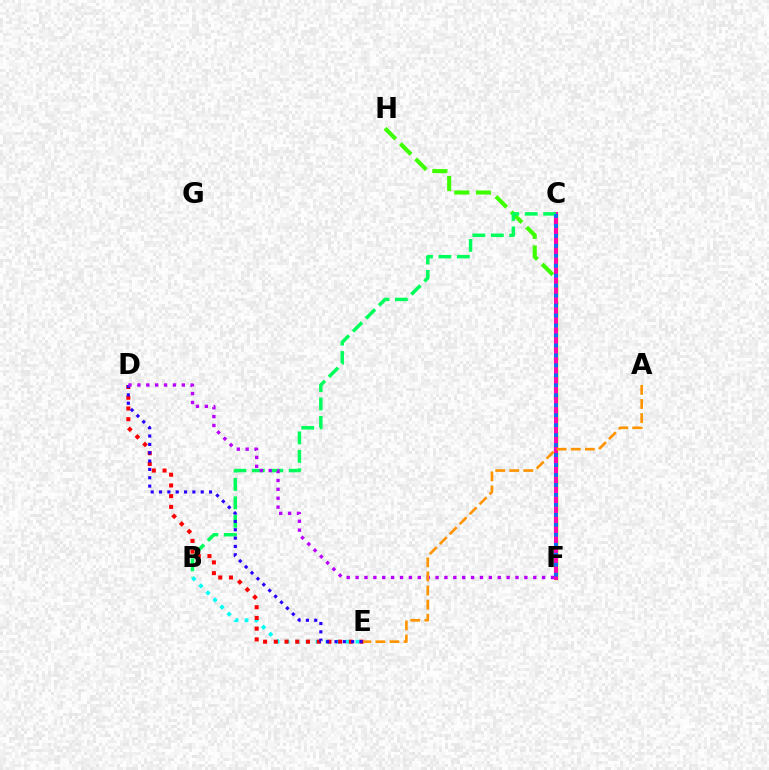{('F', 'H'): [{'color': '#3dff00', 'line_style': 'dashed', 'thickness': 2.94}], ('C', 'F'): [{'color': '#d1ff00', 'line_style': 'solid', 'thickness': 2.49}, {'color': '#ff00ac', 'line_style': 'solid', 'thickness': 2.92}, {'color': '#0074ff', 'line_style': 'dotted', 'thickness': 2.71}], ('B', 'C'): [{'color': '#00ff5c', 'line_style': 'dashed', 'thickness': 2.51}], ('B', 'E'): [{'color': '#00fff6', 'line_style': 'dotted', 'thickness': 2.71}], ('D', 'E'): [{'color': '#ff0000', 'line_style': 'dotted', 'thickness': 2.91}, {'color': '#2500ff', 'line_style': 'dotted', 'thickness': 2.26}], ('D', 'F'): [{'color': '#b900ff', 'line_style': 'dotted', 'thickness': 2.41}], ('A', 'E'): [{'color': '#ff9400', 'line_style': 'dashed', 'thickness': 1.91}]}